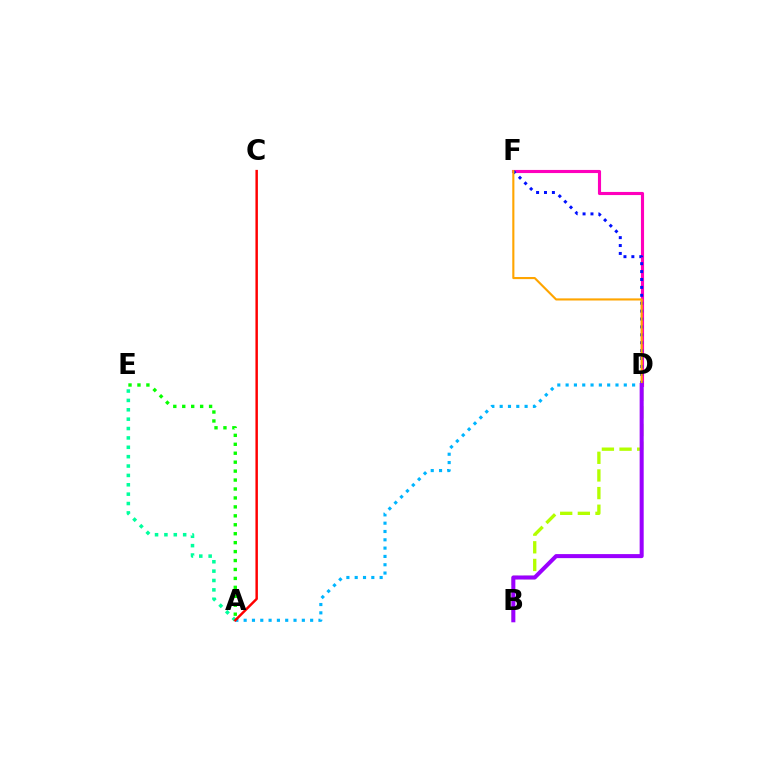{('B', 'D'): [{'color': '#b3ff00', 'line_style': 'dashed', 'thickness': 2.4}, {'color': '#9b00ff', 'line_style': 'solid', 'thickness': 2.91}], ('D', 'F'): [{'color': '#ff00bd', 'line_style': 'solid', 'thickness': 2.25}, {'color': '#0010ff', 'line_style': 'dotted', 'thickness': 2.15}, {'color': '#ffa500', 'line_style': 'solid', 'thickness': 1.53}], ('A', 'D'): [{'color': '#00b5ff', 'line_style': 'dotted', 'thickness': 2.26}], ('A', 'E'): [{'color': '#00ff9d', 'line_style': 'dotted', 'thickness': 2.55}, {'color': '#08ff00', 'line_style': 'dotted', 'thickness': 2.43}], ('A', 'C'): [{'color': '#ff0000', 'line_style': 'solid', 'thickness': 1.77}]}